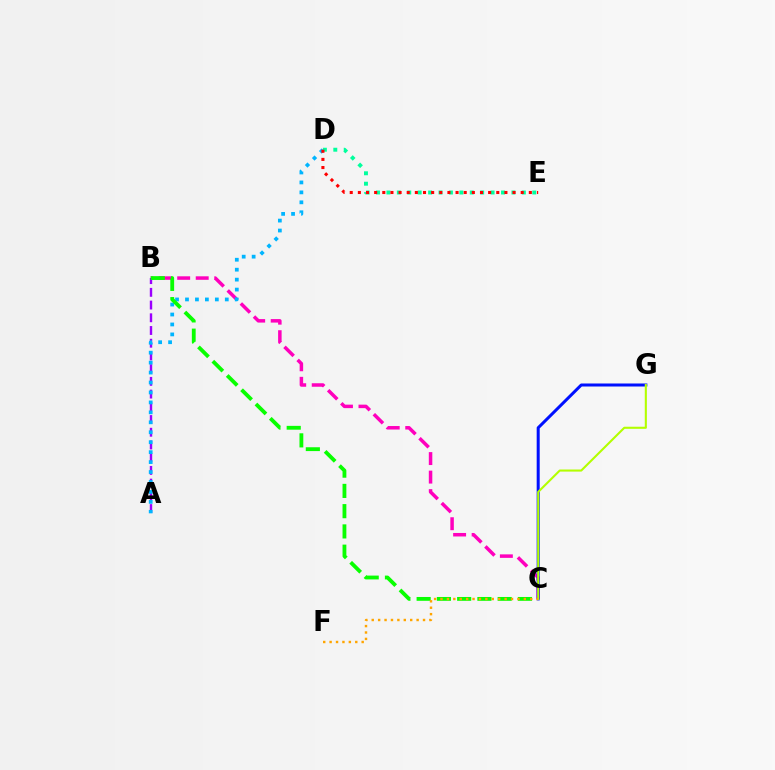{('B', 'C'): [{'color': '#ff00bd', 'line_style': 'dashed', 'thickness': 2.52}, {'color': '#08ff00', 'line_style': 'dashed', 'thickness': 2.75}], ('A', 'B'): [{'color': '#9b00ff', 'line_style': 'dashed', 'thickness': 1.73}], ('A', 'D'): [{'color': '#00b5ff', 'line_style': 'dotted', 'thickness': 2.7}], ('D', 'E'): [{'color': '#00ff9d', 'line_style': 'dotted', 'thickness': 2.83}, {'color': '#ff0000', 'line_style': 'dotted', 'thickness': 2.21}], ('C', 'G'): [{'color': '#0010ff', 'line_style': 'solid', 'thickness': 2.17}, {'color': '#b3ff00', 'line_style': 'solid', 'thickness': 1.51}], ('C', 'F'): [{'color': '#ffa500', 'line_style': 'dotted', 'thickness': 1.74}]}